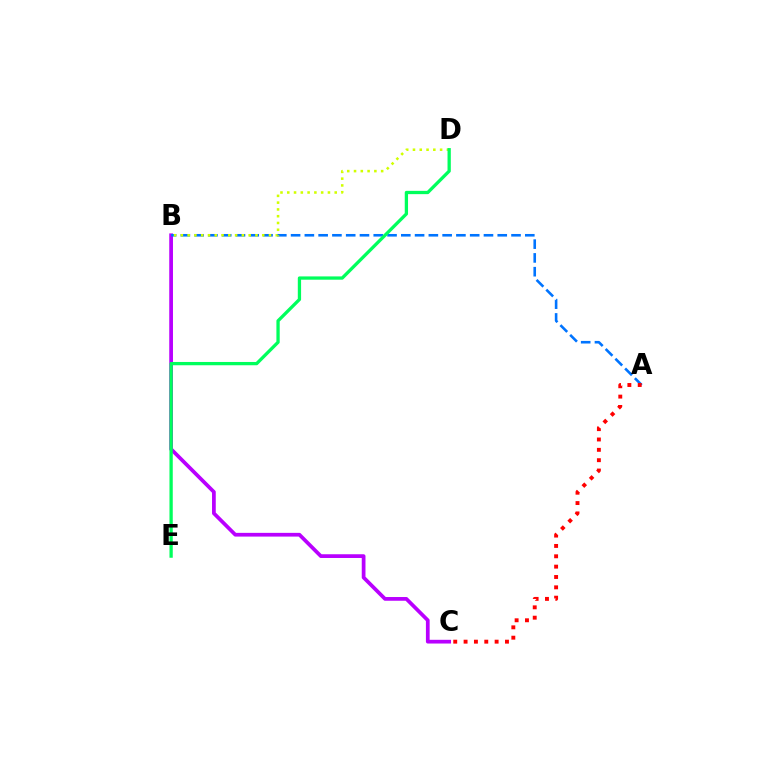{('B', 'C'): [{'color': '#b900ff', 'line_style': 'solid', 'thickness': 2.68}], ('A', 'B'): [{'color': '#0074ff', 'line_style': 'dashed', 'thickness': 1.87}], ('B', 'D'): [{'color': '#d1ff00', 'line_style': 'dotted', 'thickness': 1.84}], ('A', 'C'): [{'color': '#ff0000', 'line_style': 'dotted', 'thickness': 2.81}], ('D', 'E'): [{'color': '#00ff5c', 'line_style': 'solid', 'thickness': 2.37}]}